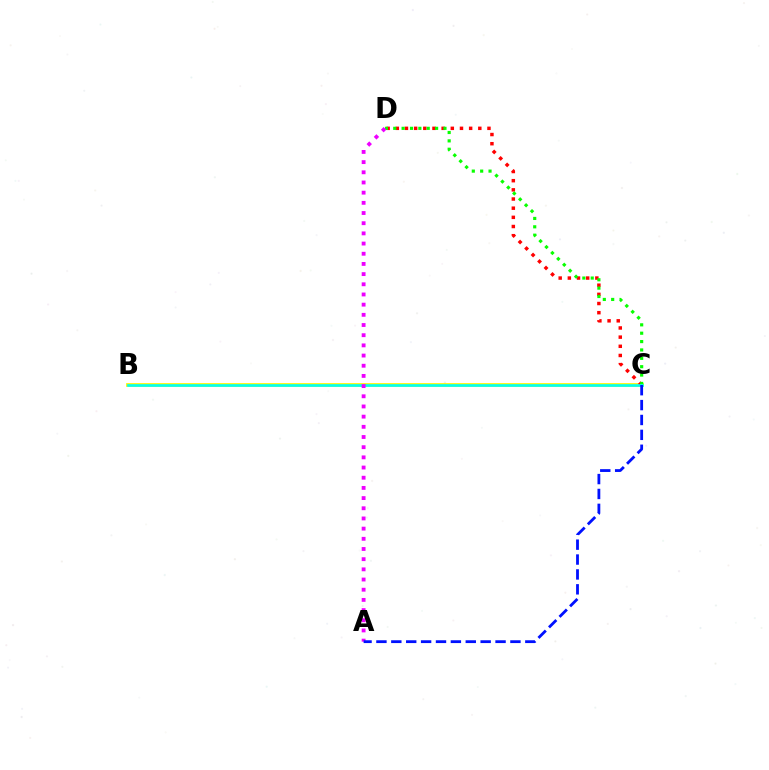{('B', 'C'): [{'color': '#fcf500', 'line_style': 'solid', 'thickness': 2.7}, {'color': '#00fff6', 'line_style': 'solid', 'thickness': 1.91}], ('C', 'D'): [{'color': '#ff0000', 'line_style': 'dotted', 'thickness': 2.49}, {'color': '#08ff00', 'line_style': 'dotted', 'thickness': 2.27}], ('A', 'D'): [{'color': '#ee00ff', 'line_style': 'dotted', 'thickness': 2.77}], ('A', 'C'): [{'color': '#0010ff', 'line_style': 'dashed', 'thickness': 2.02}]}